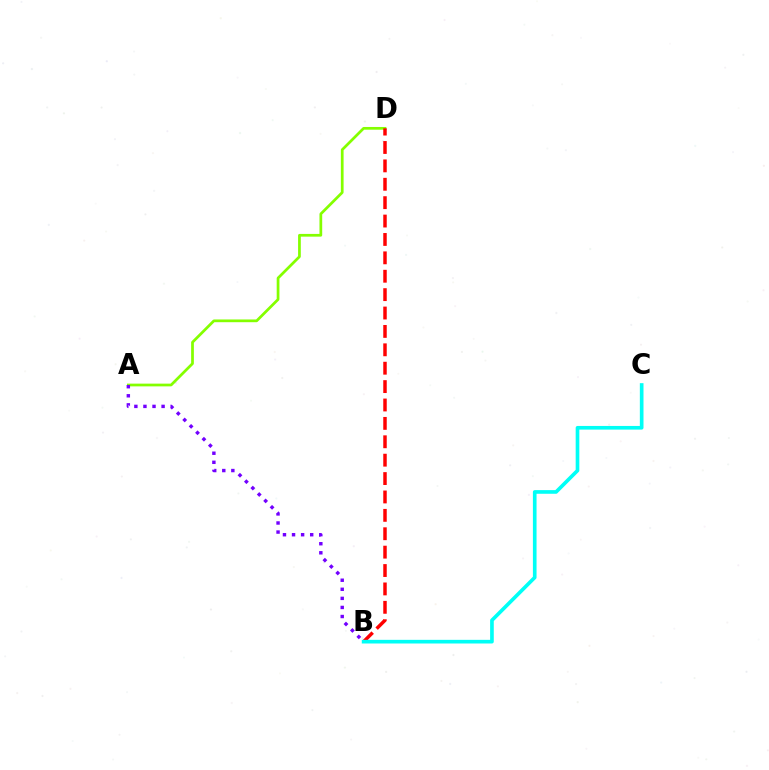{('A', 'D'): [{'color': '#84ff00', 'line_style': 'solid', 'thickness': 1.97}], ('A', 'B'): [{'color': '#7200ff', 'line_style': 'dotted', 'thickness': 2.47}], ('B', 'D'): [{'color': '#ff0000', 'line_style': 'dashed', 'thickness': 2.5}], ('B', 'C'): [{'color': '#00fff6', 'line_style': 'solid', 'thickness': 2.63}]}